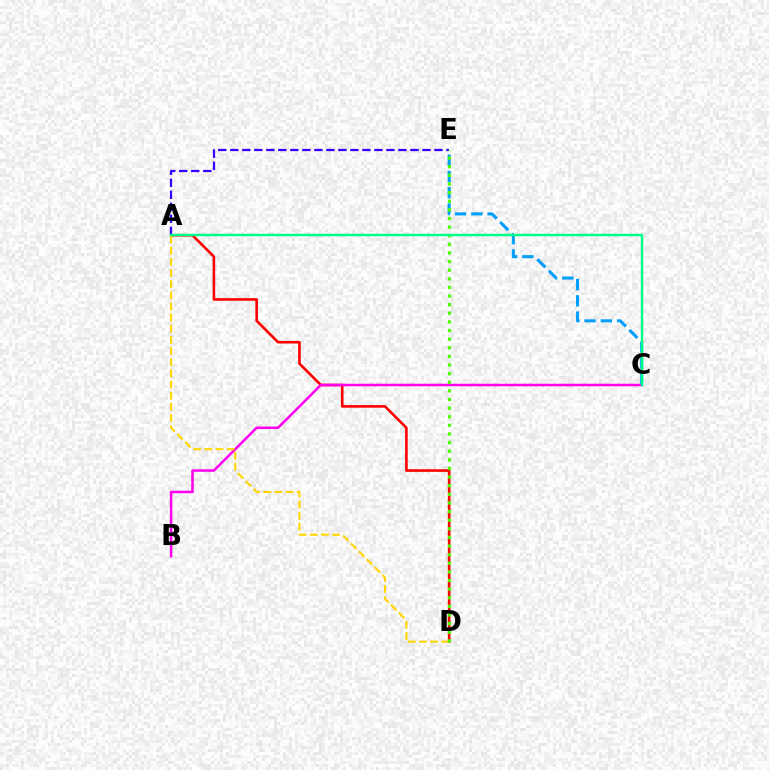{('C', 'E'): [{'color': '#009eff', 'line_style': 'dashed', 'thickness': 2.21}], ('A', 'D'): [{'color': '#ff0000', 'line_style': 'solid', 'thickness': 1.88}, {'color': '#ffd500', 'line_style': 'dashed', 'thickness': 1.52}], ('B', 'C'): [{'color': '#ff00ed', 'line_style': 'solid', 'thickness': 1.81}], ('A', 'E'): [{'color': '#3700ff', 'line_style': 'dashed', 'thickness': 1.63}], ('D', 'E'): [{'color': '#4fff00', 'line_style': 'dotted', 'thickness': 2.34}], ('A', 'C'): [{'color': '#00ff86', 'line_style': 'solid', 'thickness': 1.75}]}